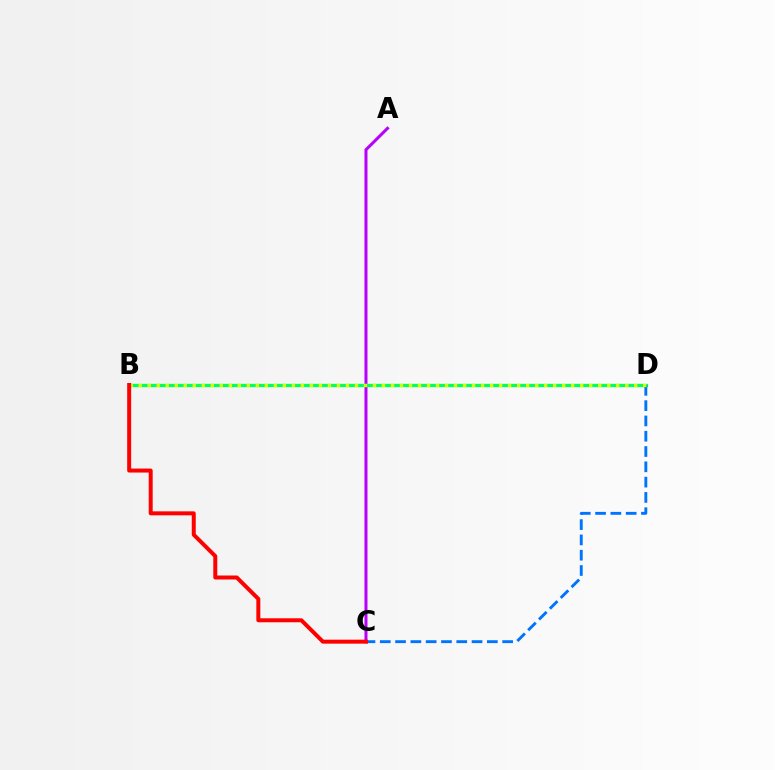{('A', 'C'): [{'color': '#b900ff', 'line_style': 'solid', 'thickness': 2.18}], ('B', 'D'): [{'color': '#00ff5c', 'line_style': 'solid', 'thickness': 2.36}, {'color': '#d1ff00', 'line_style': 'dotted', 'thickness': 2.45}], ('C', 'D'): [{'color': '#0074ff', 'line_style': 'dashed', 'thickness': 2.08}], ('B', 'C'): [{'color': '#ff0000', 'line_style': 'solid', 'thickness': 2.87}]}